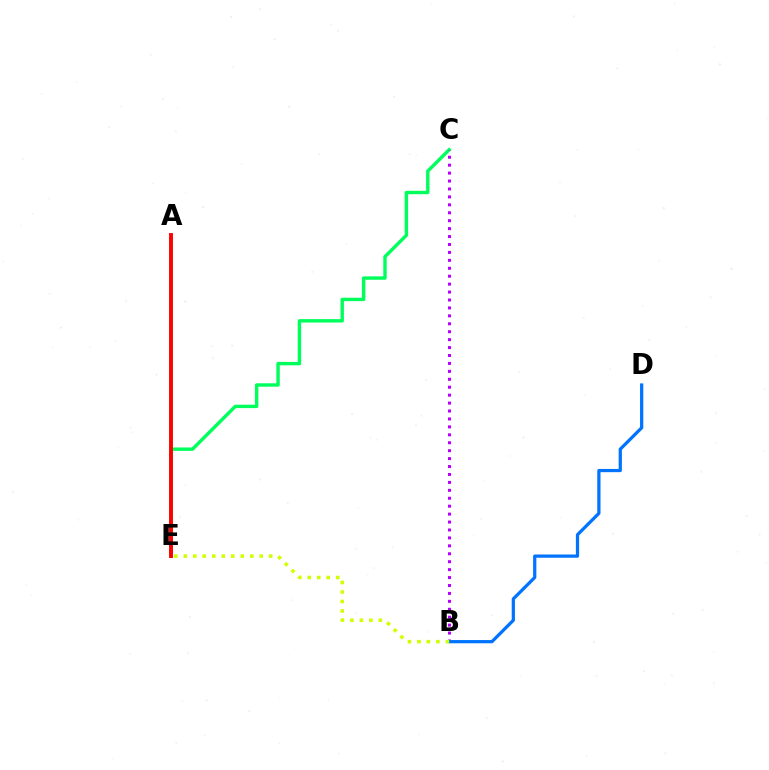{('C', 'E'): [{'color': '#00ff5c', 'line_style': 'solid', 'thickness': 2.46}], ('B', 'C'): [{'color': '#b900ff', 'line_style': 'dotted', 'thickness': 2.15}], ('A', 'E'): [{'color': '#ff0000', 'line_style': 'solid', 'thickness': 2.8}], ('B', 'D'): [{'color': '#0074ff', 'line_style': 'solid', 'thickness': 2.33}], ('B', 'E'): [{'color': '#d1ff00', 'line_style': 'dotted', 'thickness': 2.58}]}